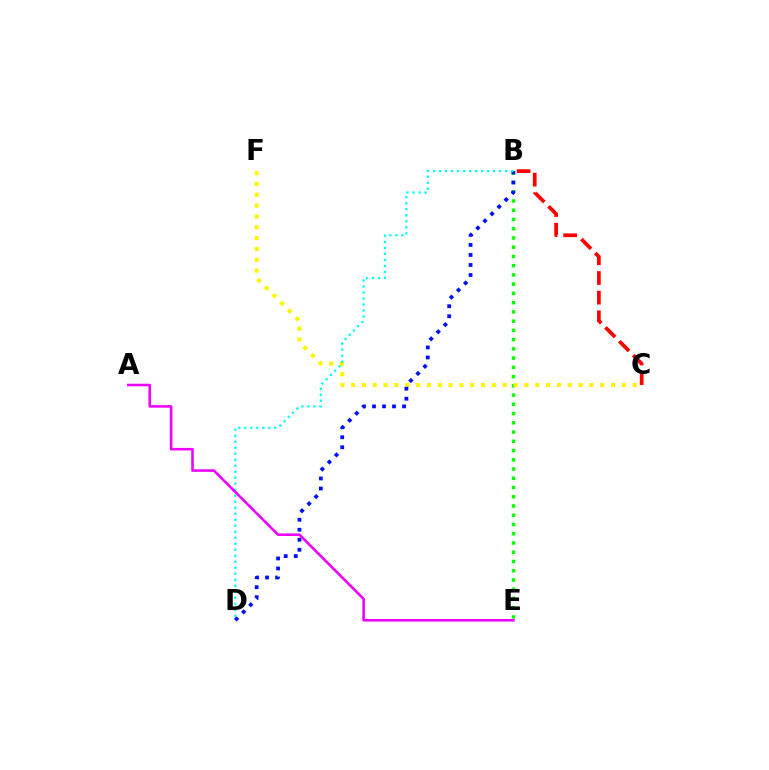{('B', 'E'): [{'color': '#08ff00', 'line_style': 'dotted', 'thickness': 2.51}], ('C', 'F'): [{'color': '#fcf500', 'line_style': 'dotted', 'thickness': 2.94}], ('B', 'D'): [{'color': '#0010ff', 'line_style': 'dotted', 'thickness': 2.72}, {'color': '#00fff6', 'line_style': 'dotted', 'thickness': 1.63}], ('A', 'E'): [{'color': '#ee00ff', 'line_style': 'solid', 'thickness': 1.85}], ('B', 'C'): [{'color': '#ff0000', 'line_style': 'dashed', 'thickness': 2.67}]}